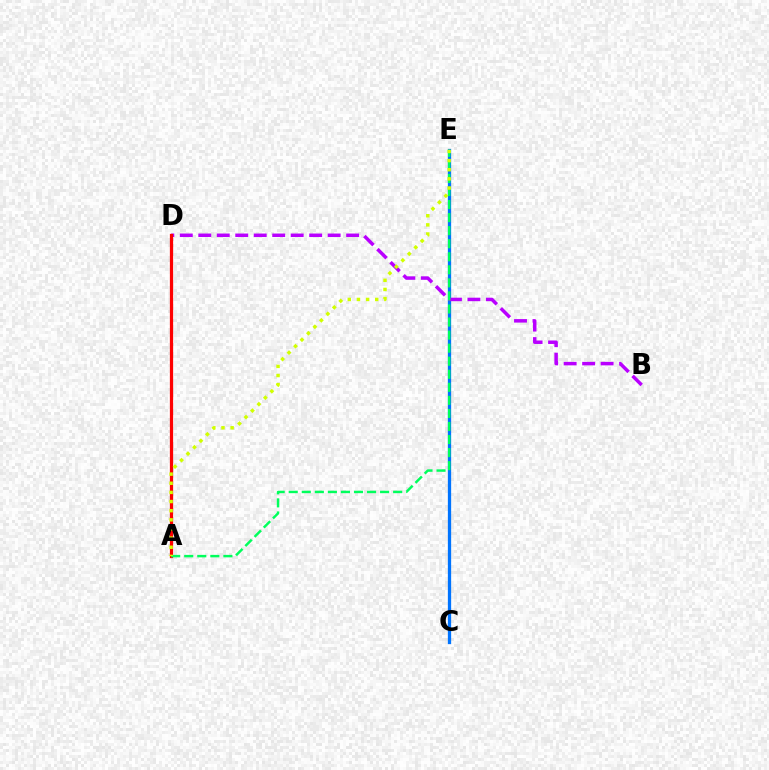{('C', 'E'): [{'color': '#0074ff', 'line_style': 'solid', 'thickness': 2.36}], ('B', 'D'): [{'color': '#b900ff', 'line_style': 'dashed', 'thickness': 2.51}], ('A', 'D'): [{'color': '#ff0000', 'line_style': 'solid', 'thickness': 2.34}], ('A', 'E'): [{'color': '#00ff5c', 'line_style': 'dashed', 'thickness': 1.77}, {'color': '#d1ff00', 'line_style': 'dotted', 'thickness': 2.48}]}